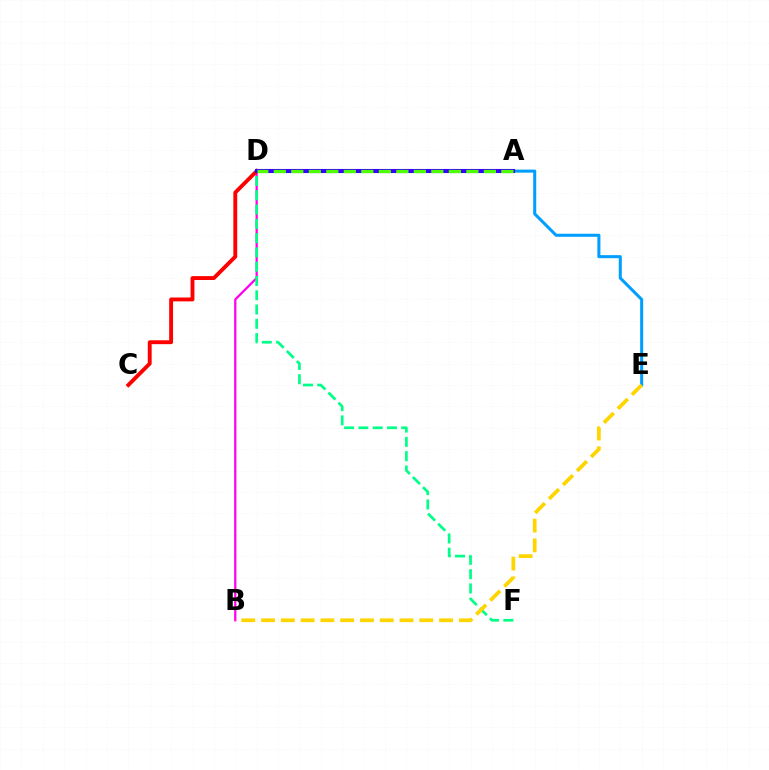{('B', 'D'): [{'color': '#ff00ed', 'line_style': 'solid', 'thickness': 1.62}], ('D', 'F'): [{'color': '#00ff86', 'line_style': 'dashed', 'thickness': 1.94}], ('C', 'D'): [{'color': '#ff0000', 'line_style': 'solid', 'thickness': 2.79}], ('A', 'E'): [{'color': '#009eff', 'line_style': 'solid', 'thickness': 2.19}], ('A', 'D'): [{'color': '#3700ff', 'line_style': 'solid', 'thickness': 2.94}, {'color': '#4fff00', 'line_style': 'dashed', 'thickness': 2.38}], ('B', 'E'): [{'color': '#ffd500', 'line_style': 'dashed', 'thickness': 2.69}]}